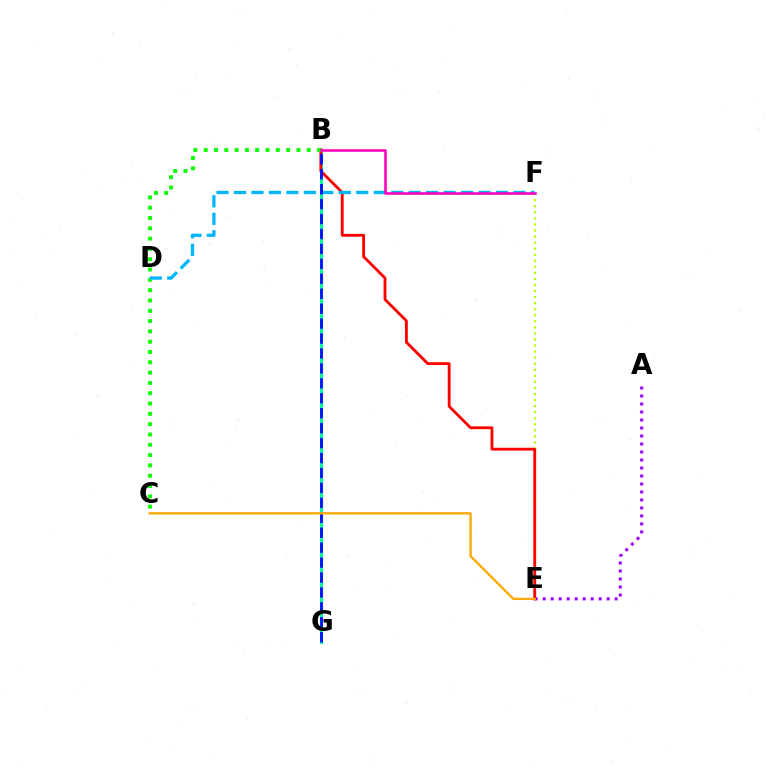{('B', 'G'): [{'color': '#00ff9d', 'line_style': 'solid', 'thickness': 2.19}, {'color': '#0010ff', 'line_style': 'dashed', 'thickness': 2.03}], ('A', 'E'): [{'color': '#9b00ff', 'line_style': 'dotted', 'thickness': 2.17}], ('E', 'F'): [{'color': '#b3ff00', 'line_style': 'dotted', 'thickness': 1.65}], ('B', 'E'): [{'color': '#ff0000', 'line_style': 'solid', 'thickness': 2.04}], ('B', 'C'): [{'color': '#08ff00', 'line_style': 'dotted', 'thickness': 2.8}], ('D', 'F'): [{'color': '#00b5ff', 'line_style': 'dashed', 'thickness': 2.37}], ('B', 'F'): [{'color': '#ff00bd', 'line_style': 'solid', 'thickness': 1.85}], ('C', 'E'): [{'color': '#ffa500', 'line_style': 'solid', 'thickness': 1.65}]}